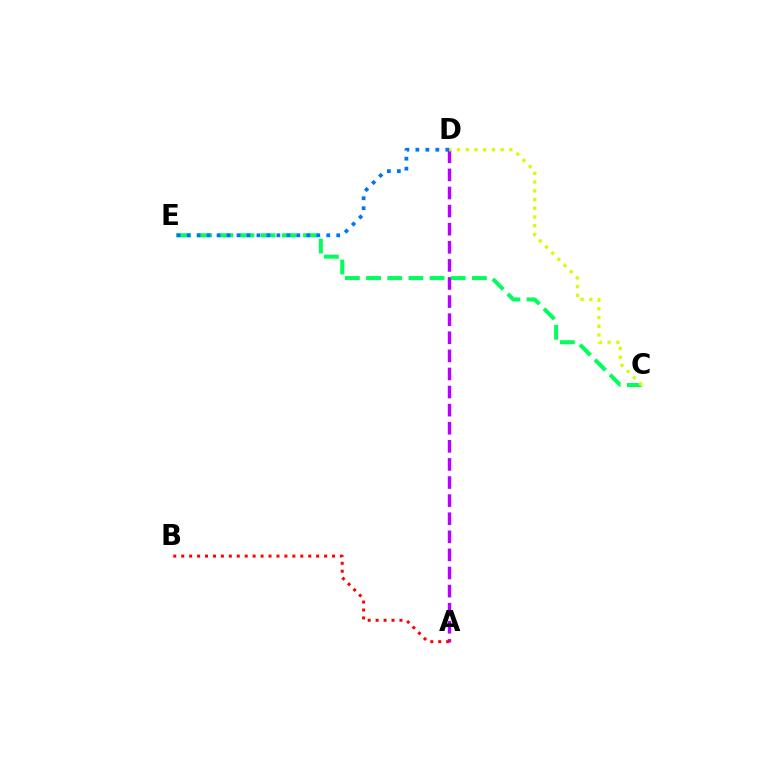{('A', 'D'): [{'color': '#b900ff', 'line_style': 'dashed', 'thickness': 2.46}], ('C', 'E'): [{'color': '#00ff5c', 'line_style': 'dashed', 'thickness': 2.88}], ('C', 'D'): [{'color': '#d1ff00', 'line_style': 'dotted', 'thickness': 2.37}], ('A', 'B'): [{'color': '#ff0000', 'line_style': 'dotted', 'thickness': 2.16}], ('D', 'E'): [{'color': '#0074ff', 'line_style': 'dotted', 'thickness': 2.71}]}